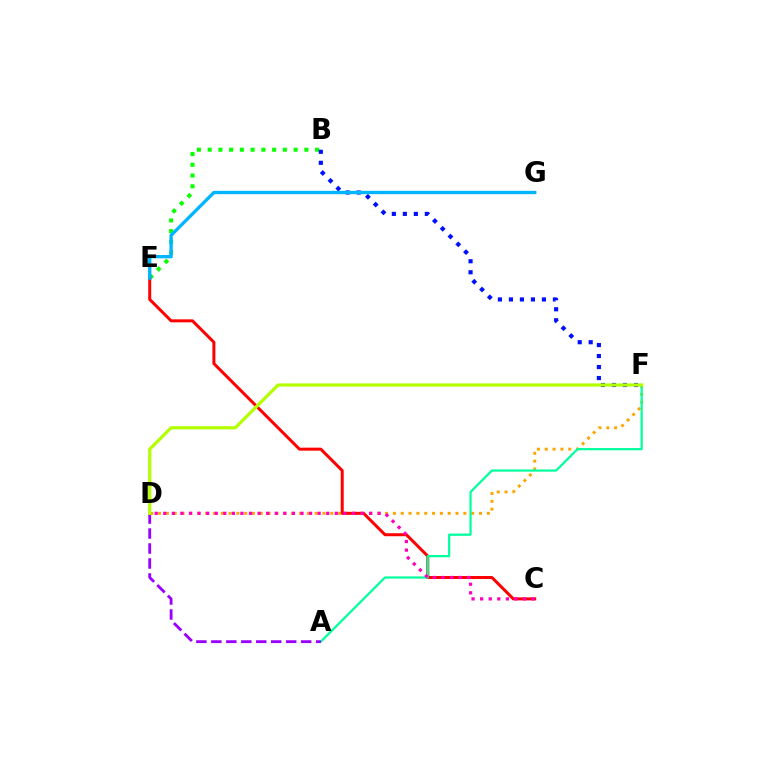{('D', 'F'): [{'color': '#ffa500', 'line_style': 'dotted', 'thickness': 2.13}, {'color': '#b3ff00', 'line_style': 'solid', 'thickness': 2.31}], ('B', 'E'): [{'color': '#08ff00', 'line_style': 'dotted', 'thickness': 2.92}], ('C', 'E'): [{'color': '#ff0000', 'line_style': 'solid', 'thickness': 2.16}], ('B', 'F'): [{'color': '#0010ff', 'line_style': 'dotted', 'thickness': 2.99}], ('A', 'F'): [{'color': '#00ff9d', 'line_style': 'solid', 'thickness': 1.6}], ('C', 'D'): [{'color': '#ff00bd', 'line_style': 'dotted', 'thickness': 2.33}], ('A', 'D'): [{'color': '#9b00ff', 'line_style': 'dashed', 'thickness': 2.03}], ('E', 'G'): [{'color': '#00b5ff', 'line_style': 'solid', 'thickness': 2.39}]}